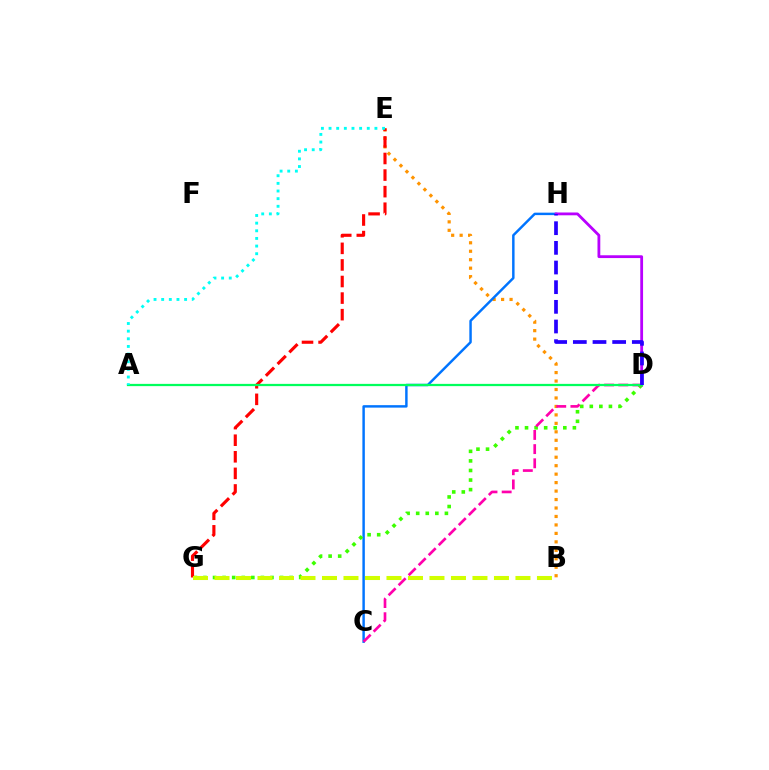{('B', 'E'): [{'color': '#ff9400', 'line_style': 'dotted', 'thickness': 2.3}], ('C', 'H'): [{'color': '#0074ff', 'line_style': 'solid', 'thickness': 1.77}], ('D', 'H'): [{'color': '#b900ff', 'line_style': 'solid', 'thickness': 2.02}, {'color': '#2500ff', 'line_style': 'dashed', 'thickness': 2.67}], ('D', 'G'): [{'color': '#3dff00', 'line_style': 'dotted', 'thickness': 2.6}], ('E', 'G'): [{'color': '#ff0000', 'line_style': 'dashed', 'thickness': 2.25}], ('C', 'D'): [{'color': '#ff00ac', 'line_style': 'dashed', 'thickness': 1.93}], ('A', 'D'): [{'color': '#00ff5c', 'line_style': 'solid', 'thickness': 1.62}], ('B', 'G'): [{'color': '#d1ff00', 'line_style': 'dashed', 'thickness': 2.92}], ('A', 'E'): [{'color': '#00fff6', 'line_style': 'dotted', 'thickness': 2.08}]}